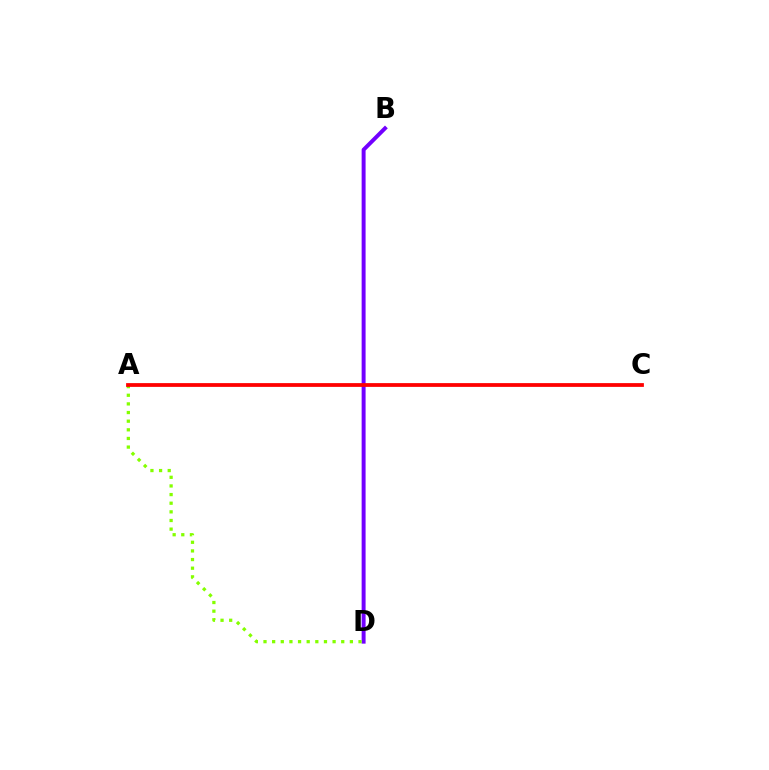{('B', 'D'): [{'color': '#7200ff', 'line_style': 'solid', 'thickness': 2.84}], ('A', 'C'): [{'color': '#00fff6', 'line_style': 'dashed', 'thickness': 1.52}, {'color': '#ff0000', 'line_style': 'solid', 'thickness': 2.71}], ('A', 'D'): [{'color': '#84ff00', 'line_style': 'dotted', 'thickness': 2.35}]}